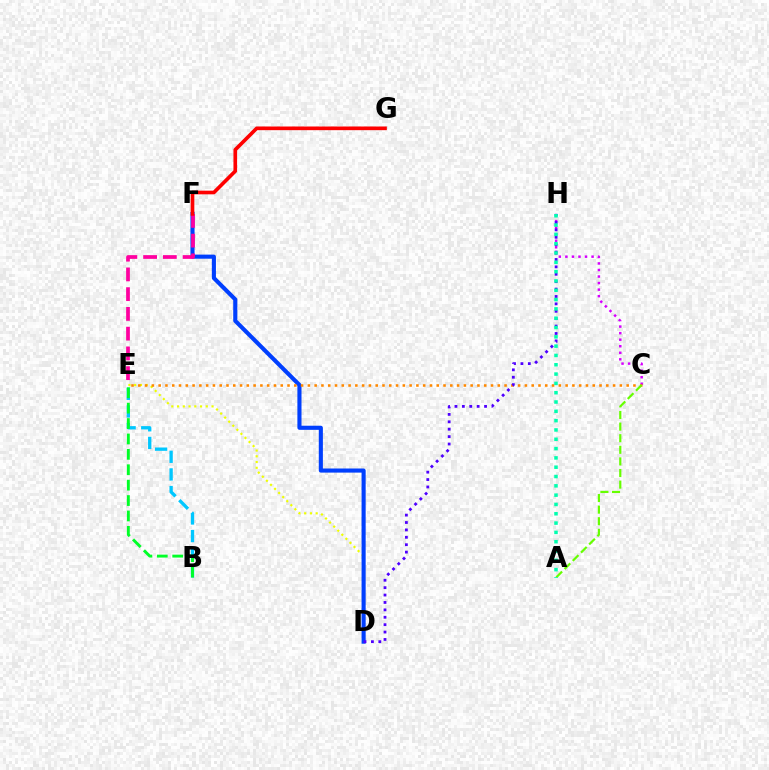{('D', 'E'): [{'color': '#eeff00', 'line_style': 'dotted', 'thickness': 1.56}], ('C', 'H'): [{'color': '#d600ff', 'line_style': 'dotted', 'thickness': 1.78}], ('D', 'F'): [{'color': '#003fff', 'line_style': 'solid', 'thickness': 2.96}], ('C', 'E'): [{'color': '#ff8800', 'line_style': 'dotted', 'thickness': 1.84}], ('D', 'H'): [{'color': '#4f00ff', 'line_style': 'dotted', 'thickness': 2.01}], ('B', 'E'): [{'color': '#00c7ff', 'line_style': 'dashed', 'thickness': 2.4}, {'color': '#00ff27', 'line_style': 'dashed', 'thickness': 2.09}], ('E', 'F'): [{'color': '#ff00a0', 'line_style': 'dashed', 'thickness': 2.68}], ('F', 'G'): [{'color': '#ff0000', 'line_style': 'solid', 'thickness': 2.63}], ('A', 'C'): [{'color': '#66ff00', 'line_style': 'dashed', 'thickness': 1.58}], ('A', 'H'): [{'color': '#00ffaf', 'line_style': 'dotted', 'thickness': 2.53}]}